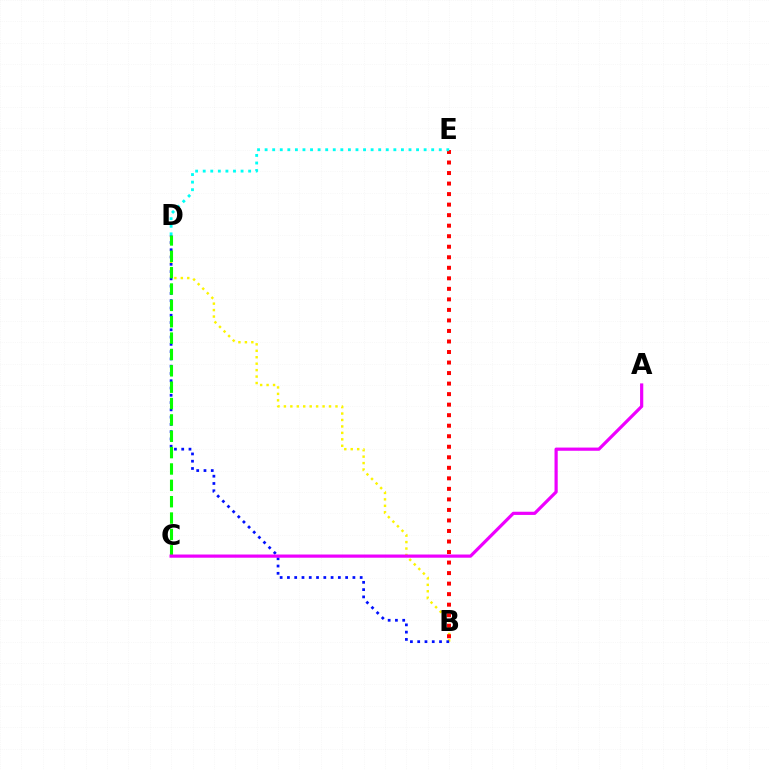{('B', 'D'): [{'color': '#fcf500', 'line_style': 'dotted', 'thickness': 1.75}, {'color': '#0010ff', 'line_style': 'dotted', 'thickness': 1.98}], ('B', 'E'): [{'color': '#ff0000', 'line_style': 'dotted', 'thickness': 2.86}], ('C', 'D'): [{'color': '#08ff00', 'line_style': 'dashed', 'thickness': 2.22}], ('A', 'C'): [{'color': '#ee00ff', 'line_style': 'solid', 'thickness': 2.3}], ('D', 'E'): [{'color': '#00fff6', 'line_style': 'dotted', 'thickness': 2.06}]}